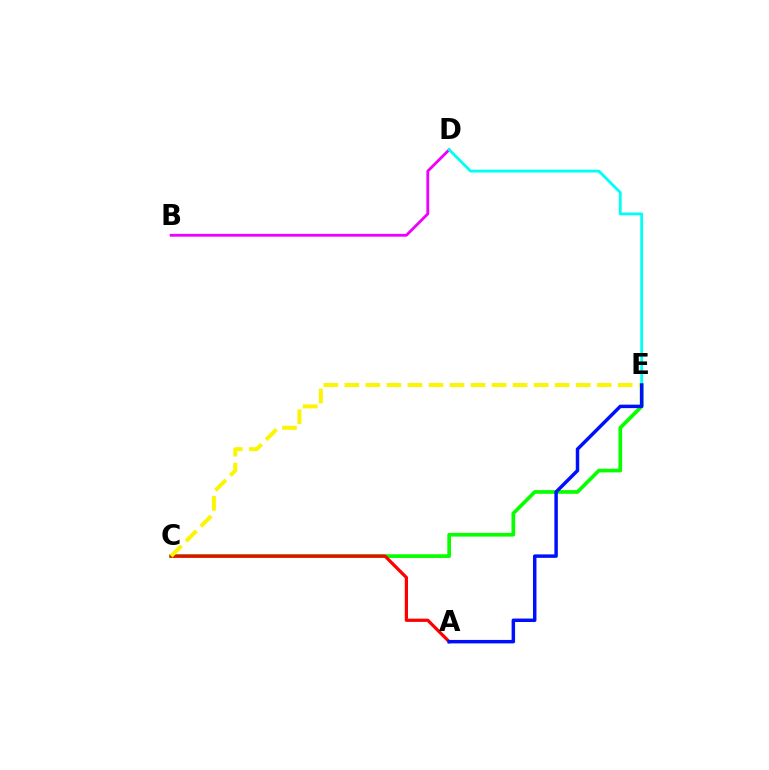{('C', 'E'): [{'color': '#08ff00', 'line_style': 'solid', 'thickness': 2.67}, {'color': '#fcf500', 'line_style': 'dashed', 'thickness': 2.86}], ('B', 'D'): [{'color': '#ee00ff', 'line_style': 'solid', 'thickness': 2.03}], ('D', 'E'): [{'color': '#00fff6', 'line_style': 'solid', 'thickness': 2.02}], ('A', 'C'): [{'color': '#ff0000', 'line_style': 'solid', 'thickness': 2.32}], ('A', 'E'): [{'color': '#0010ff', 'line_style': 'solid', 'thickness': 2.5}]}